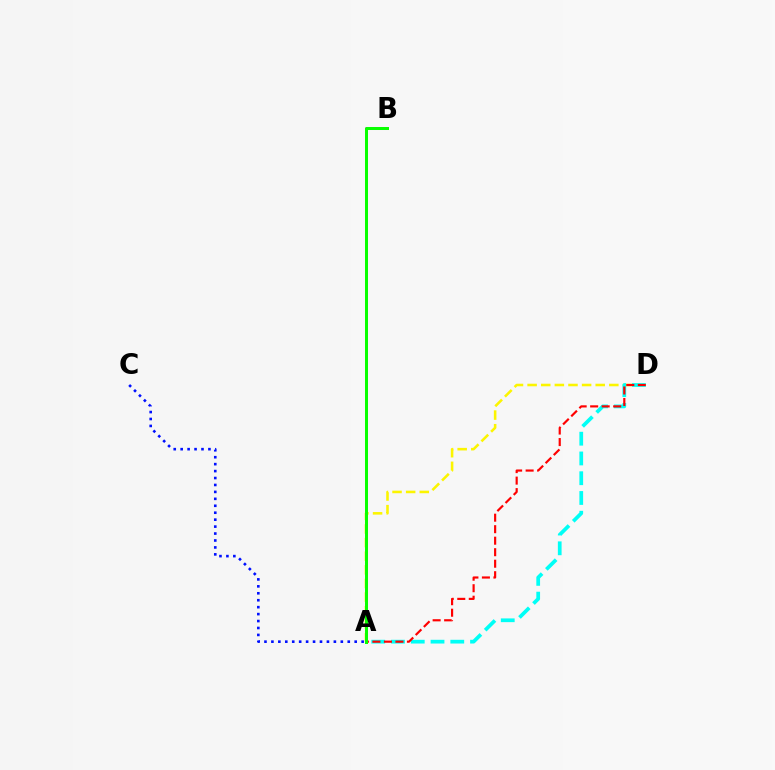{('A', 'C'): [{'color': '#0010ff', 'line_style': 'dotted', 'thickness': 1.89}], ('A', 'D'): [{'color': '#fcf500', 'line_style': 'dashed', 'thickness': 1.85}, {'color': '#00fff6', 'line_style': 'dashed', 'thickness': 2.68}, {'color': '#ff0000', 'line_style': 'dashed', 'thickness': 1.56}], ('A', 'B'): [{'color': '#ee00ff', 'line_style': 'solid', 'thickness': 1.9}, {'color': '#08ff00', 'line_style': 'solid', 'thickness': 2.17}]}